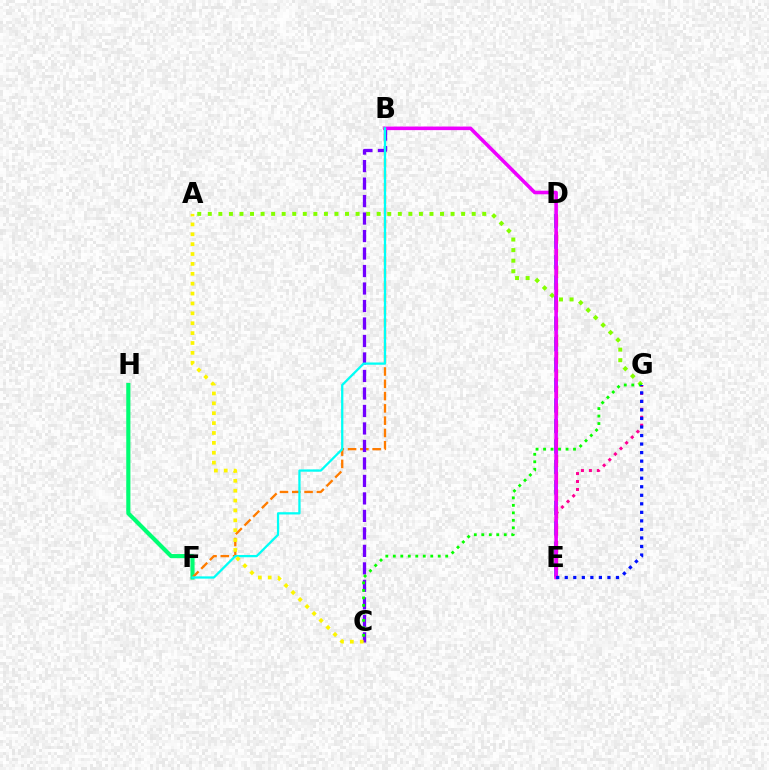{('F', 'H'): [{'color': '#00ff74', 'line_style': 'solid', 'thickness': 2.98}], ('D', 'E'): [{'color': '#008cff', 'line_style': 'dashed', 'thickness': 2.78}, {'color': '#ff0000', 'line_style': 'dashed', 'thickness': 2.33}], ('B', 'F'): [{'color': '#ff7c00', 'line_style': 'dashed', 'thickness': 1.67}, {'color': '#00fff6', 'line_style': 'solid', 'thickness': 1.64}], ('A', 'G'): [{'color': '#84ff00', 'line_style': 'dotted', 'thickness': 2.87}], ('B', 'C'): [{'color': '#7200ff', 'line_style': 'dashed', 'thickness': 2.38}], ('E', 'G'): [{'color': '#ff0094', 'line_style': 'dotted', 'thickness': 2.16}, {'color': '#0010ff', 'line_style': 'dotted', 'thickness': 2.32}], ('B', 'E'): [{'color': '#ee00ff', 'line_style': 'solid', 'thickness': 2.57}], ('C', 'G'): [{'color': '#08ff00', 'line_style': 'dotted', 'thickness': 2.03}], ('A', 'C'): [{'color': '#fcf500', 'line_style': 'dotted', 'thickness': 2.69}]}